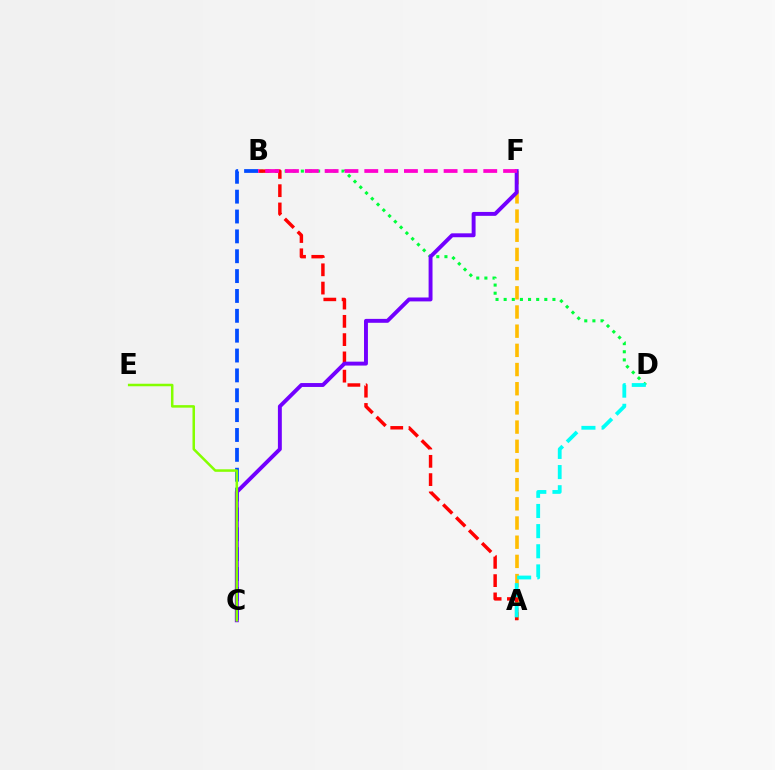{('B', 'D'): [{'color': '#00ff39', 'line_style': 'dotted', 'thickness': 2.21}], ('A', 'F'): [{'color': '#ffbd00', 'line_style': 'dashed', 'thickness': 2.61}], ('B', 'C'): [{'color': '#004bff', 'line_style': 'dashed', 'thickness': 2.7}], ('A', 'B'): [{'color': '#ff0000', 'line_style': 'dashed', 'thickness': 2.48}], ('C', 'F'): [{'color': '#7200ff', 'line_style': 'solid', 'thickness': 2.82}], ('C', 'E'): [{'color': '#84ff00', 'line_style': 'solid', 'thickness': 1.81}], ('B', 'F'): [{'color': '#ff00cf', 'line_style': 'dashed', 'thickness': 2.69}], ('A', 'D'): [{'color': '#00fff6', 'line_style': 'dashed', 'thickness': 2.74}]}